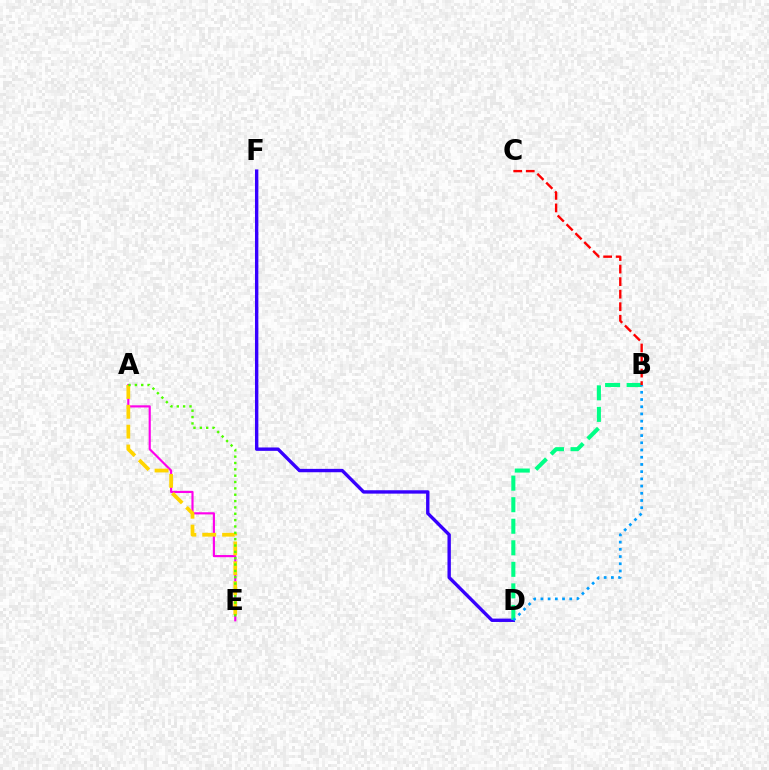{('D', 'F'): [{'color': '#3700ff', 'line_style': 'solid', 'thickness': 2.43}], ('A', 'E'): [{'color': '#ff00ed', 'line_style': 'solid', 'thickness': 1.55}, {'color': '#ffd500', 'line_style': 'dashed', 'thickness': 2.7}, {'color': '#4fff00', 'line_style': 'dotted', 'thickness': 1.72}], ('B', 'D'): [{'color': '#00ff86', 'line_style': 'dashed', 'thickness': 2.93}, {'color': '#009eff', 'line_style': 'dotted', 'thickness': 1.96}], ('B', 'C'): [{'color': '#ff0000', 'line_style': 'dashed', 'thickness': 1.7}]}